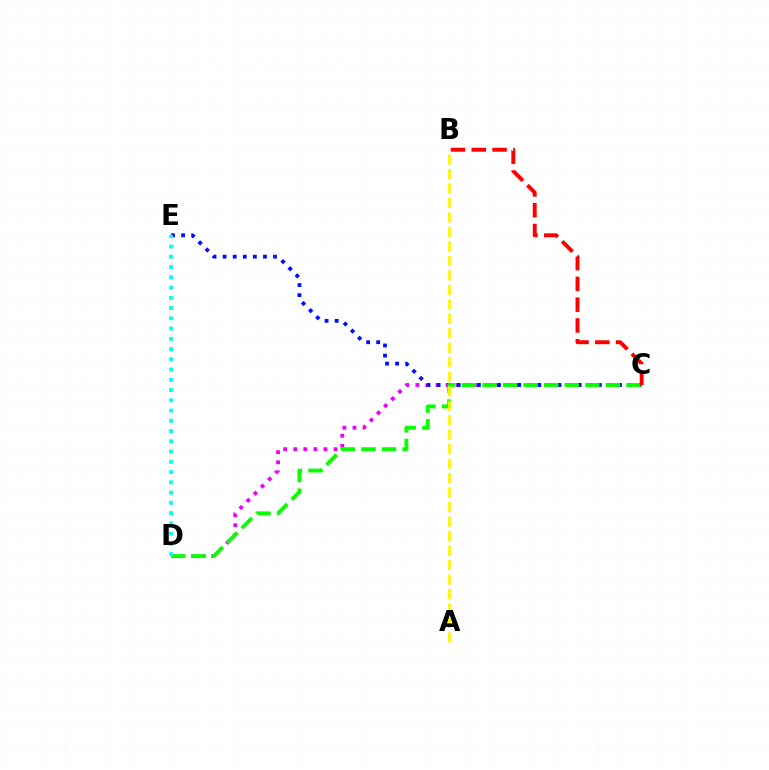{('C', 'D'): [{'color': '#ee00ff', 'line_style': 'dotted', 'thickness': 2.74}, {'color': '#08ff00', 'line_style': 'dashed', 'thickness': 2.8}], ('C', 'E'): [{'color': '#0010ff', 'line_style': 'dotted', 'thickness': 2.74}], ('A', 'B'): [{'color': '#fcf500', 'line_style': 'dashed', 'thickness': 1.97}], ('B', 'C'): [{'color': '#ff0000', 'line_style': 'dashed', 'thickness': 2.82}], ('D', 'E'): [{'color': '#00fff6', 'line_style': 'dotted', 'thickness': 2.79}]}